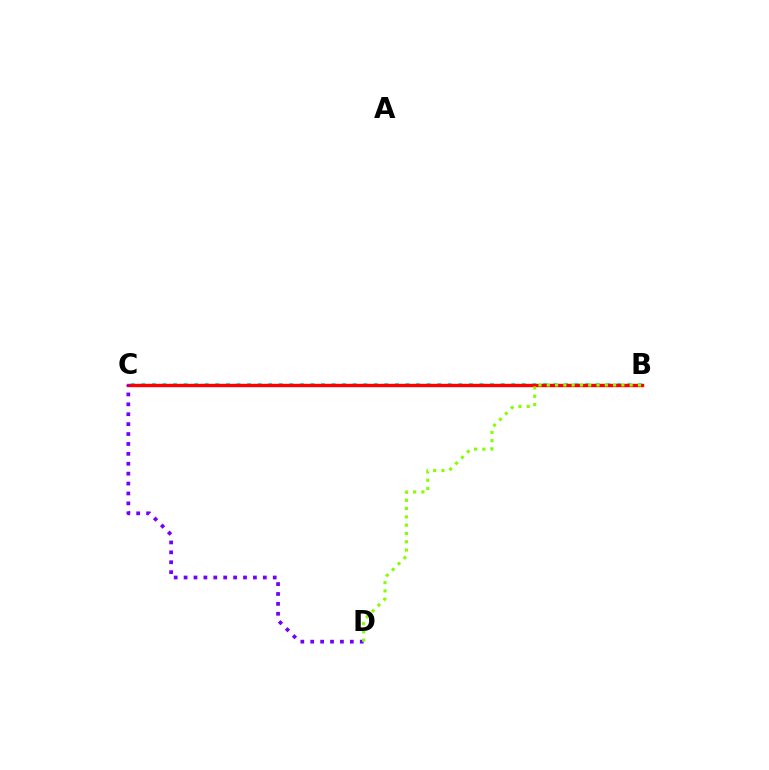{('B', 'C'): [{'color': '#00fff6', 'line_style': 'dotted', 'thickness': 2.87}, {'color': '#ff0000', 'line_style': 'solid', 'thickness': 2.44}], ('C', 'D'): [{'color': '#7200ff', 'line_style': 'dotted', 'thickness': 2.69}], ('B', 'D'): [{'color': '#84ff00', 'line_style': 'dotted', 'thickness': 2.25}]}